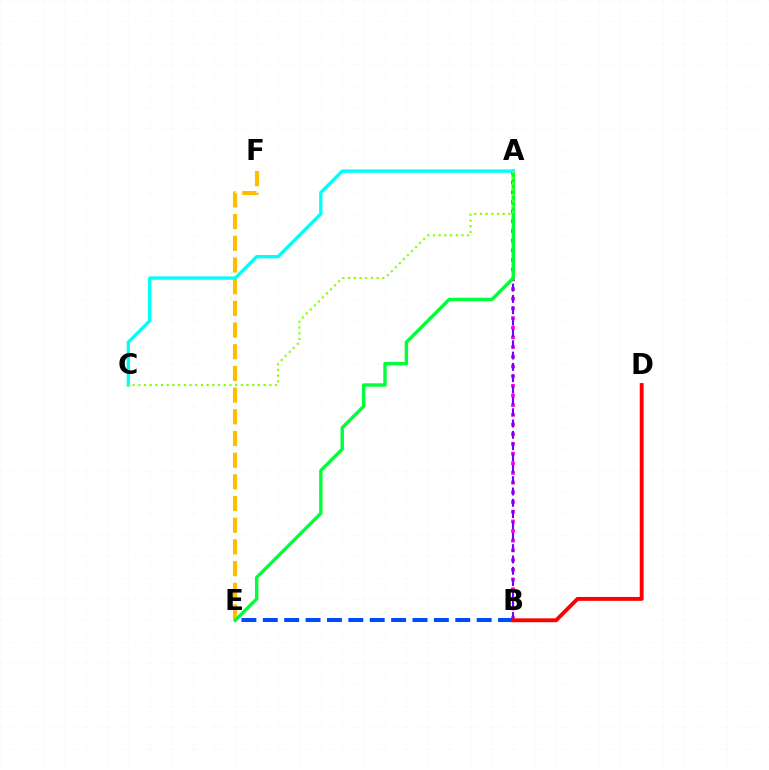{('E', 'F'): [{'color': '#ffbd00', 'line_style': 'dashed', 'thickness': 2.95}], ('A', 'B'): [{'color': '#ff00cf', 'line_style': 'dotted', 'thickness': 2.63}, {'color': '#7200ff', 'line_style': 'dashed', 'thickness': 1.54}], ('B', 'E'): [{'color': '#004bff', 'line_style': 'dashed', 'thickness': 2.91}], ('A', 'E'): [{'color': '#00ff39', 'line_style': 'solid', 'thickness': 2.45}], ('B', 'D'): [{'color': '#ff0000', 'line_style': 'solid', 'thickness': 2.79}], ('A', 'C'): [{'color': '#00fff6', 'line_style': 'solid', 'thickness': 2.41}, {'color': '#84ff00', 'line_style': 'dotted', 'thickness': 1.55}]}